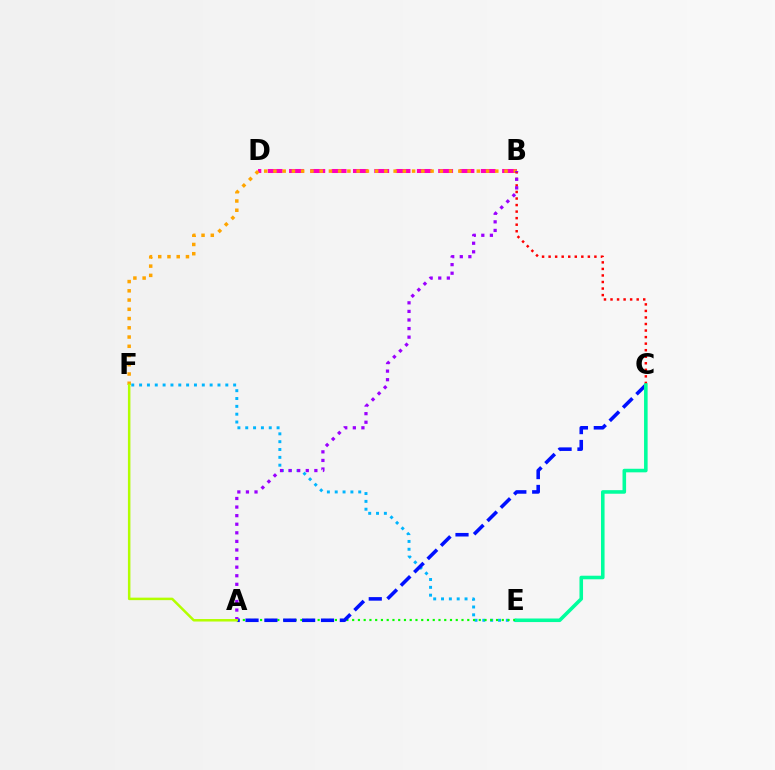{('B', 'D'): [{'color': '#ff00bd', 'line_style': 'dashed', 'thickness': 2.89}], ('B', 'F'): [{'color': '#ffa500', 'line_style': 'dotted', 'thickness': 2.51}], ('E', 'F'): [{'color': '#00b5ff', 'line_style': 'dotted', 'thickness': 2.13}], ('A', 'E'): [{'color': '#08ff00', 'line_style': 'dotted', 'thickness': 1.56}], ('B', 'C'): [{'color': '#ff0000', 'line_style': 'dotted', 'thickness': 1.78}], ('A', 'C'): [{'color': '#0010ff', 'line_style': 'dashed', 'thickness': 2.56}], ('A', 'B'): [{'color': '#9b00ff', 'line_style': 'dotted', 'thickness': 2.33}], ('C', 'E'): [{'color': '#00ff9d', 'line_style': 'solid', 'thickness': 2.57}], ('A', 'F'): [{'color': '#b3ff00', 'line_style': 'solid', 'thickness': 1.8}]}